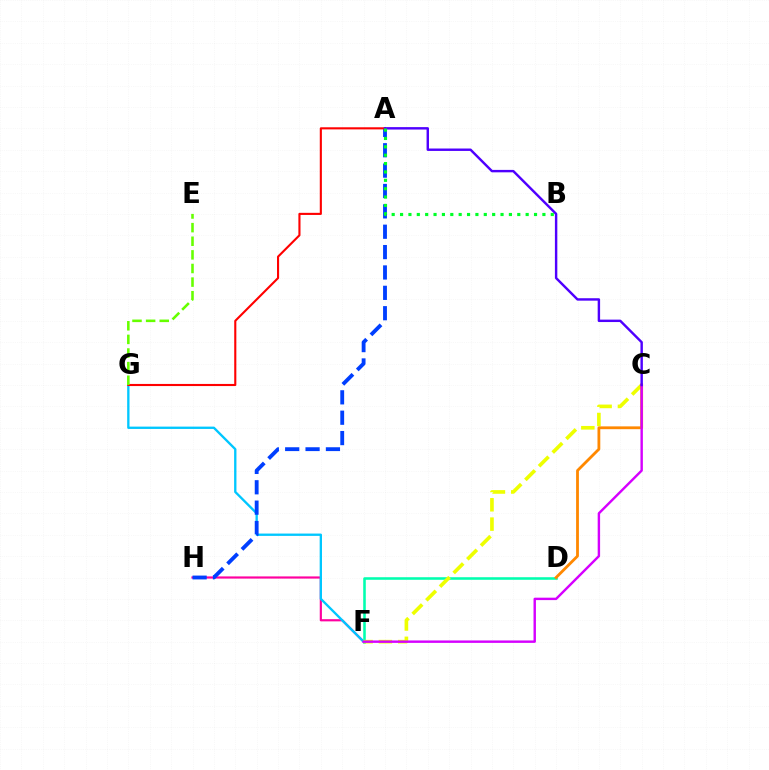{('F', 'H'): [{'color': '#ff00a0', 'line_style': 'solid', 'thickness': 1.57}], ('F', 'G'): [{'color': '#00c7ff', 'line_style': 'solid', 'thickness': 1.68}], ('A', 'H'): [{'color': '#003fff', 'line_style': 'dashed', 'thickness': 2.77}], ('D', 'F'): [{'color': '#00ffaf', 'line_style': 'solid', 'thickness': 1.84}], ('A', 'G'): [{'color': '#ff0000', 'line_style': 'solid', 'thickness': 1.52}], ('C', 'F'): [{'color': '#eeff00', 'line_style': 'dashed', 'thickness': 2.63}, {'color': '#d600ff', 'line_style': 'solid', 'thickness': 1.74}], ('C', 'D'): [{'color': '#ff8800', 'line_style': 'solid', 'thickness': 2.02}], ('A', 'C'): [{'color': '#4f00ff', 'line_style': 'solid', 'thickness': 1.75}], ('E', 'G'): [{'color': '#66ff00', 'line_style': 'dashed', 'thickness': 1.85}], ('A', 'B'): [{'color': '#00ff27', 'line_style': 'dotted', 'thickness': 2.27}]}